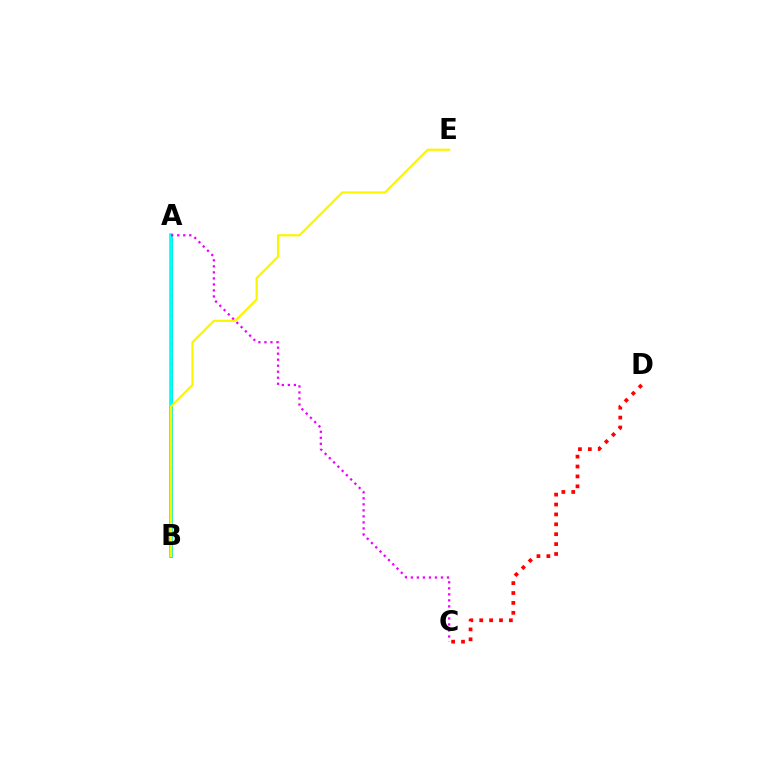{('A', 'B'): [{'color': '#0010ff', 'line_style': 'solid', 'thickness': 1.88}, {'color': '#08ff00', 'line_style': 'dotted', 'thickness': 1.87}, {'color': '#00fff6', 'line_style': 'solid', 'thickness': 2.67}], ('C', 'D'): [{'color': '#ff0000', 'line_style': 'dotted', 'thickness': 2.69}], ('B', 'E'): [{'color': '#fcf500', 'line_style': 'solid', 'thickness': 1.6}], ('A', 'C'): [{'color': '#ee00ff', 'line_style': 'dotted', 'thickness': 1.64}]}